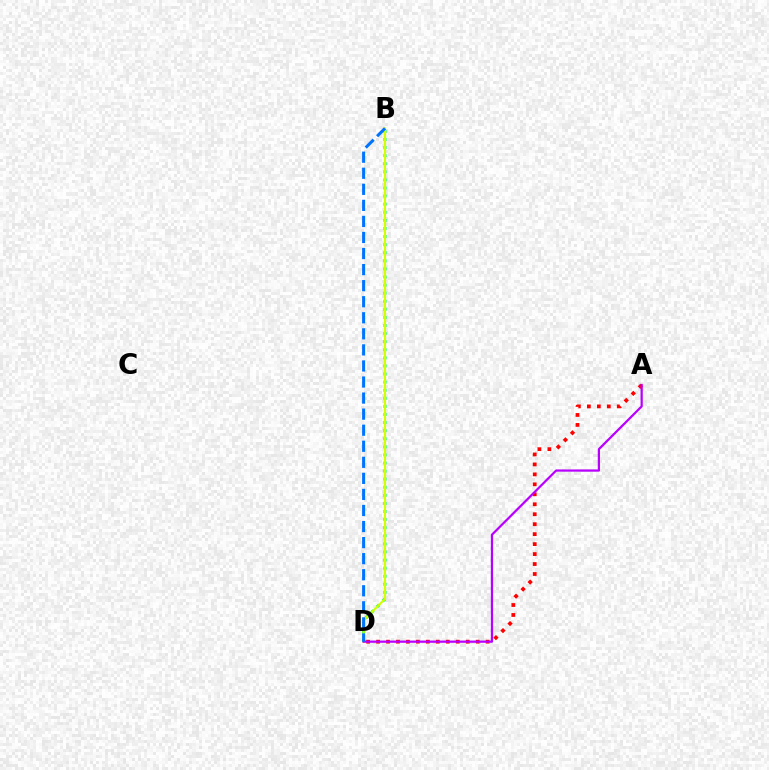{('B', 'D'): [{'color': '#00ff5c', 'line_style': 'dotted', 'thickness': 2.2}, {'color': '#d1ff00', 'line_style': 'solid', 'thickness': 1.53}, {'color': '#0074ff', 'line_style': 'dashed', 'thickness': 2.18}], ('A', 'D'): [{'color': '#ff0000', 'line_style': 'dotted', 'thickness': 2.71}, {'color': '#b900ff', 'line_style': 'solid', 'thickness': 1.61}]}